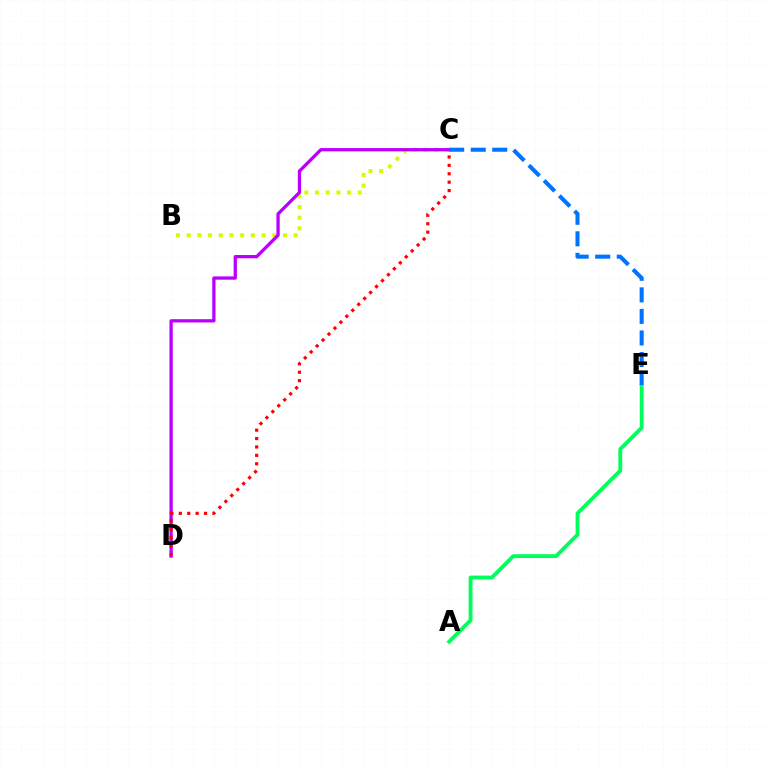{('A', 'E'): [{'color': '#00ff5c', 'line_style': 'solid', 'thickness': 2.76}], ('B', 'C'): [{'color': '#d1ff00', 'line_style': 'dotted', 'thickness': 2.91}], ('C', 'D'): [{'color': '#b900ff', 'line_style': 'solid', 'thickness': 2.37}, {'color': '#ff0000', 'line_style': 'dotted', 'thickness': 2.28}], ('C', 'E'): [{'color': '#0074ff', 'line_style': 'dashed', 'thickness': 2.93}]}